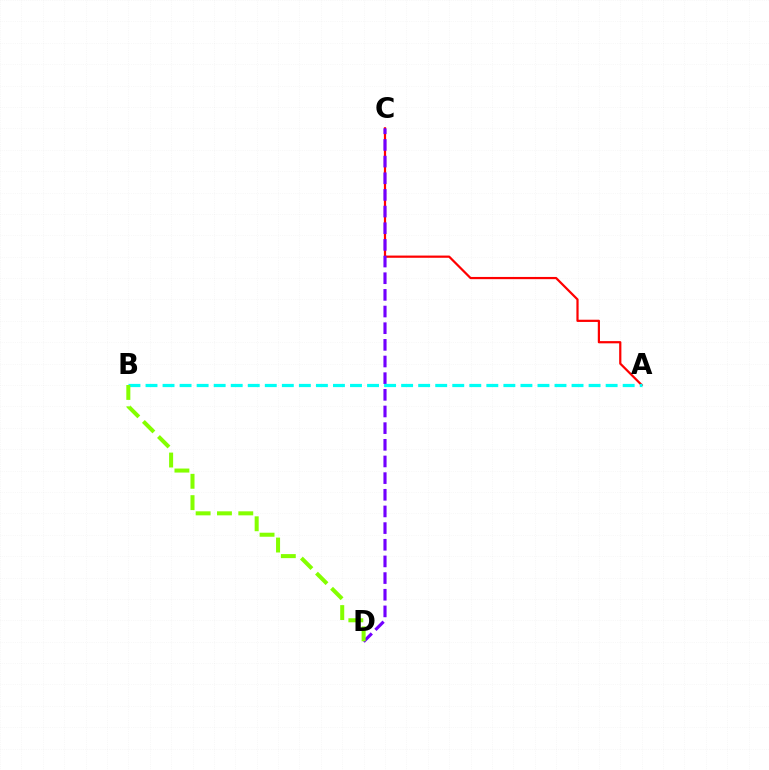{('A', 'C'): [{'color': '#ff0000', 'line_style': 'solid', 'thickness': 1.6}], ('C', 'D'): [{'color': '#7200ff', 'line_style': 'dashed', 'thickness': 2.26}], ('A', 'B'): [{'color': '#00fff6', 'line_style': 'dashed', 'thickness': 2.32}], ('B', 'D'): [{'color': '#84ff00', 'line_style': 'dashed', 'thickness': 2.9}]}